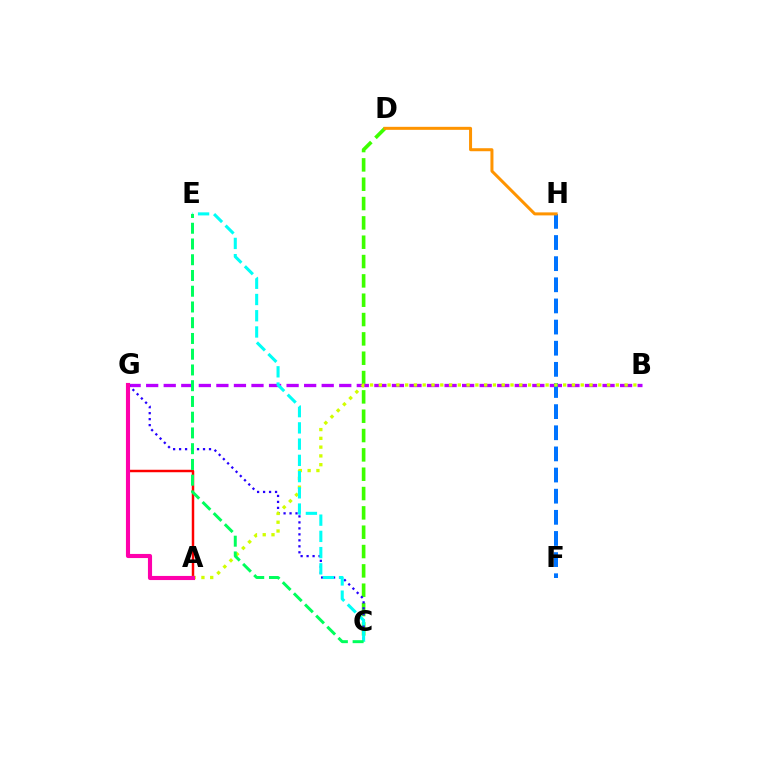{('C', 'D'): [{'color': '#3dff00', 'line_style': 'dashed', 'thickness': 2.63}], ('B', 'G'): [{'color': '#b900ff', 'line_style': 'dashed', 'thickness': 2.38}], ('F', 'H'): [{'color': '#0074ff', 'line_style': 'dashed', 'thickness': 2.87}], ('C', 'G'): [{'color': '#2500ff', 'line_style': 'dotted', 'thickness': 1.63}], ('A', 'G'): [{'color': '#ff0000', 'line_style': 'solid', 'thickness': 1.78}, {'color': '#ff00ac', 'line_style': 'solid', 'thickness': 2.96}], ('A', 'B'): [{'color': '#d1ff00', 'line_style': 'dotted', 'thickness': 2.39}], ('C', 'E'): [{'color': '#00fff6', 'line_style': 'dashed', 'thickness': 2.21}, {'color': '#00ff5c', 'line_style': 'dashed', 'thickness': 2.14}], ('D', 'H'): [{'color': '#ff9400', 'line_style': 'solid', 'thickness': 2.17}]}